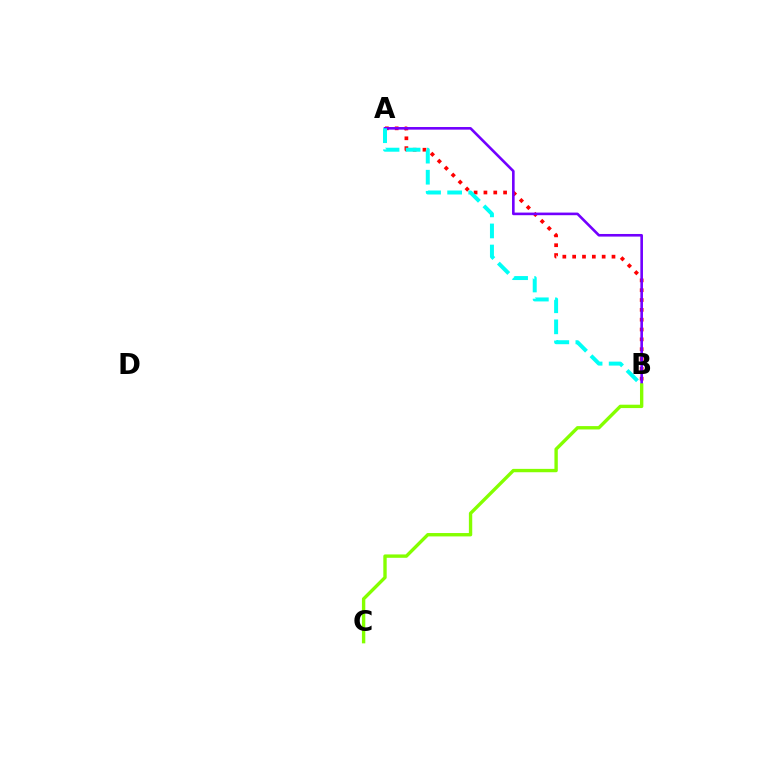{('A', 'B'): [{'color': '#ff0000', 'line_style': 'dotted', 'thickness': 2.67}, {'color': '#7200ff', 'line_style': 'solid', 'thickness': 1.88}, {'color': '#00fff6', 'line_style': 'dashed', 'thickness': 2.86}], ('B', 'C'): [{'color': '#84ff00', 'line_style': 'solid', 'thickness': 2.42}]}